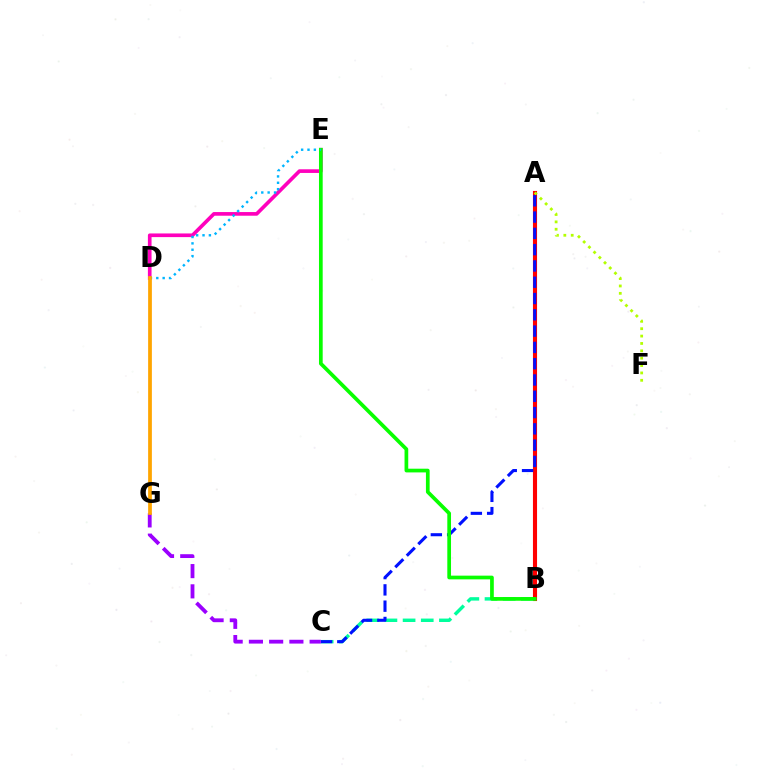{('A', 'B'): [{'color': '#ff0000', 'line_style': 'solid', 'thickness': 2.95}], ('B', 'C'): [{'color': '#00ff9d', 'line_style': 'dashed', 'thickness': 2.47}], ('A', 'F'): [{'color': '#b3ff00', 'line_style': 'dotted', 'thickness': 2.0}], ('A', 'C'): [{'color': '#0010ff', 'line_style': 'dashed', 'thickness': 2.21}], ('D', 'E'): [{'color': '#ff00bd', 'line_style': 'solid', 'thickness': 2.64}, {'color': '#00b5ff', 'line_style': 'dotted', 'thickness': 1.73}], ('B', 'E'): [{'color': '#08ff00', 'line_style': 'solid', 'thickness': 2.67}], ('C', 'G'): [{'color': '#9b00ff', 'line_style': 'dashed', 'thickness': 2.75}], ('D', 'G'): [{'color': '#ffa500', 'line_style': 'solid', 'thickness': 2.7}]}